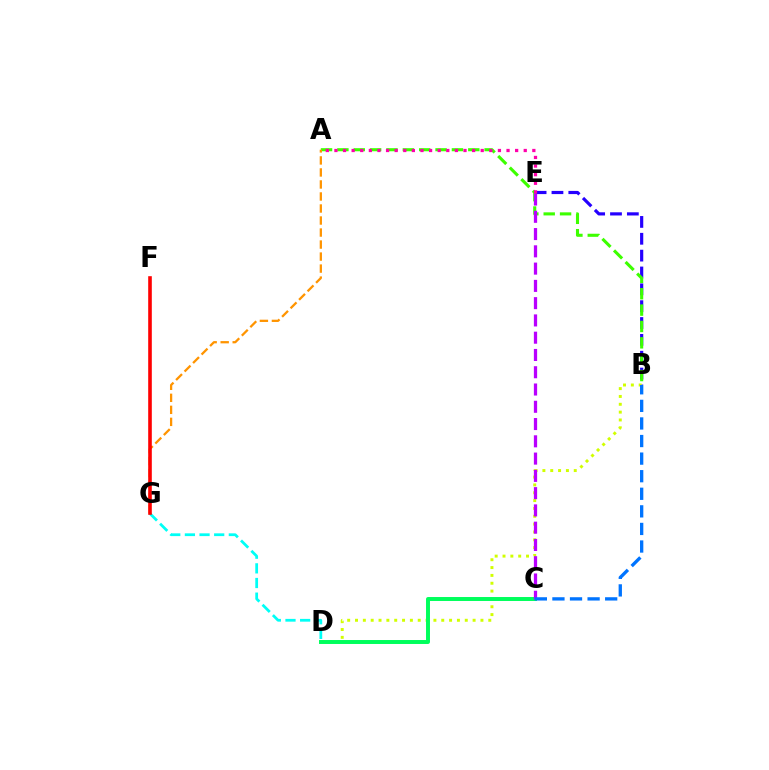{('B', 'E'): [{'color': '#2500ff', 'line_style': 'dashed', 'thickness': 2.29}], ('A', 'B'): [{'color': '#3dff00', 'line_style': 'dashed', 'thickness': 2.22}], ('B', 'D'): [{'color': '#d1ff00', 'line_style': 'dotted', 'thickness': 2.13}], ('C', 'D'): [{'color': '#00ff5c', 'line_style': 'solid', 'thickness': 2.84}], ('A', 'G'): [{'color': '#ff9400', 'line_style': 'dashed', 'thickness': 1.63}], ('C', 'E'): [{'color': '#b900ff', 'line_style': 'dashed', 'thickness': 2.35}], ('A', 'E'): [{'color': '#ff00ac', 'line_style': 'dotted', 'thickness': 2.34}], ('D', 'G'): [{'color': '#00fff6', 'line_style': 'dashed', 'thickness': 1.99}], ('B', 'C'): [{'color': '#0074ff', 'line_style': 'dashed', 'thickness': 2.39}], ('F', 'G'): [{'color': '#ff0000', 'line_style': 'solid', 'thickness': 2.6}]}